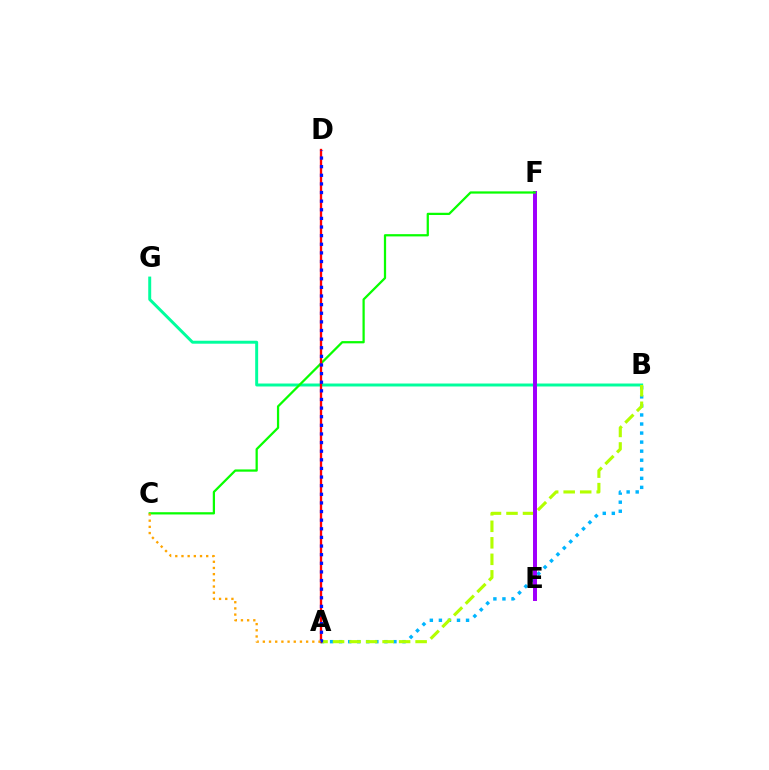{('E', 'F'): [{'color': '#ff00bd', 'line_style': 'solid', 'thickness': 2.86}, {'color': '#9b00ff', 'line_style': 'solid', 'thickness': 2.77}], ('A', 'B'): [{'color': '#00b5ff', 'line_style': 'dotted', 'thickness': 2.46}, {'color': '#b3ff00', 'line_style': 'dashed', 'thickness': 2.24}], ('B', 'G'): [{'color': '#00ff9d', 'line_style': 'solid', 'thickness': 2.13}], ('C', 'F'): [{'color': '#08ff00', 'line_style': 'solid', 'thickness': 1.62}], ('A', 'D'): [{'color': '#ff0000', 'line_style': 'solid', 'thickness': 1.69}, {'color': '#0010ff', 'line_style': 'dotted', 'thickness': 2.34}], ('A', 'C'): [{'color': '#ffa500', 'line_style': 'dotted', 'thickness': 1.68}]}